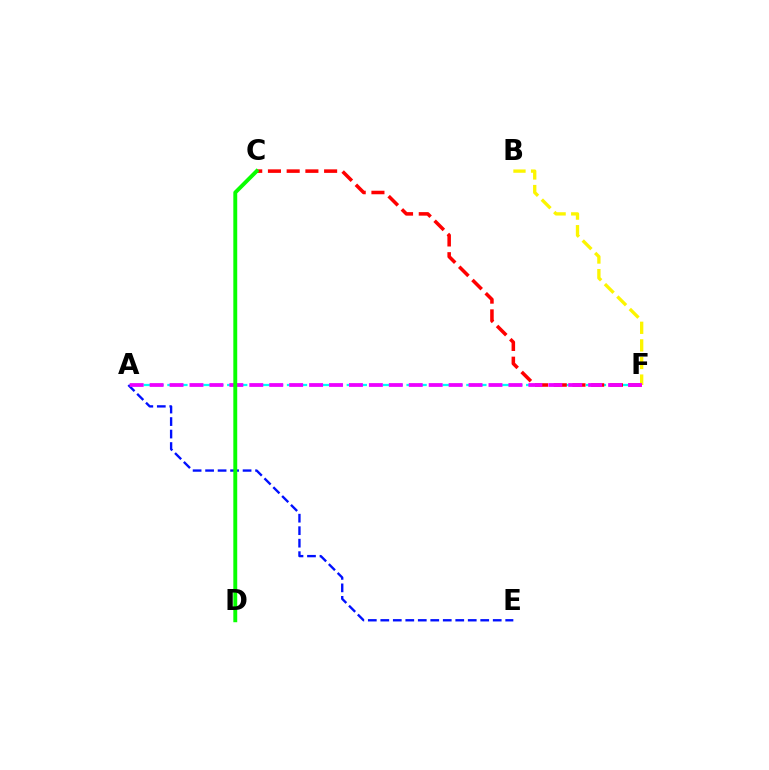{('A', 'E'): [{'color': '#0010ff', 'line_style': 'dashed', 'thickness': 1.7}], ('A', 'F'): [{'color': '#00fff6', 'line_style': 'dashed', 'thickness': 1.62}, {'color': '#ee00ff', 'line_style': 'dashed', 'thickness': 2.71}], ('C', 'F'): [{'color': '#ff0000', 'line_style': 'dashed', 'thickness': 2.54}], ('B', 'F'): [{'color': '#fcf500', 'line_style': 'dashed', 'thickness': 2.39}], ('C', 'D'): [{'color': '#08ff00', 'line_style': 'solid', 'thickness': 2.81}]}